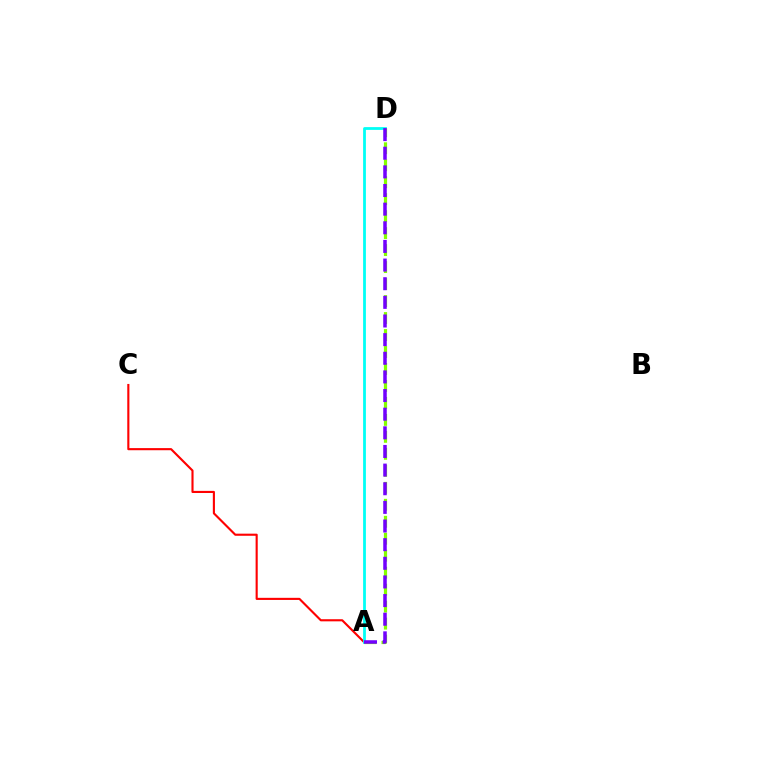{('A', 'C'): [{'color': '#ff0000', 'line_style': 'solid', 'thickness': 1.53}], ('A', 'D'): [{'color': '#00fff6', 'line_style': 'solid', 'thickness': 2.0}, {'color': '#84ff00', 'line_style': 'dashed', 'thickness': 2.31}, {'color': '#7200ff', 'line_style': 'dashed', 'thickness': 2.53}]}